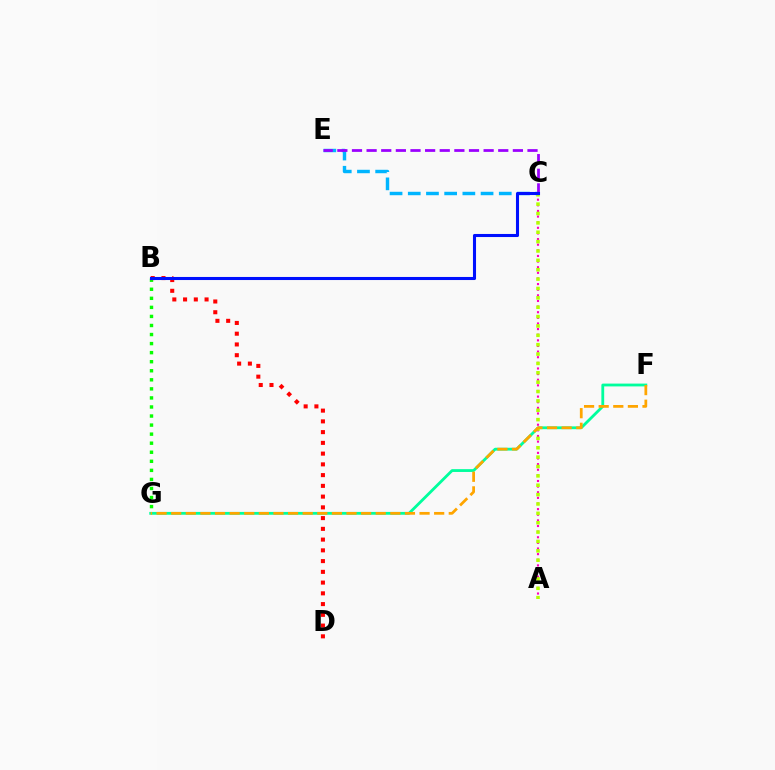{('C', 'E'): [{'color': '#00b5ff', 'line_style': 'dashed', 'thickness': 2.47}, {'color': '#9b00ff', 'line_style': 'dashed', 'thickness': 1.99}], ('F', 'G'): [{'color': '#00ff9d', 'line_style': 'solid', 'thickness': 2.03}, {'color': '#ffa500', 'line_style': 'dashed', 'thickness': 1.98}], ('A', 'C'): [{'color': '#ff00bd', 'line_style': 'dotted', 'thickness': 1.53}, {'color': '#b3ff00', 'line_style': 'dotted', 'thickness': 2.55}], ('B', 'G'): [{'color': '#08ff00', 'line_style': 'dotted', 'thickness': 2.46}], ('B', 'D'): [{'color': '#ff0000', 'line_style': 'dotted', 'thickness': 2.92}], ('B', 'C'): [{'color': '#0010ff', 'line_style': 'solid', 'thickness': 2.21}]}